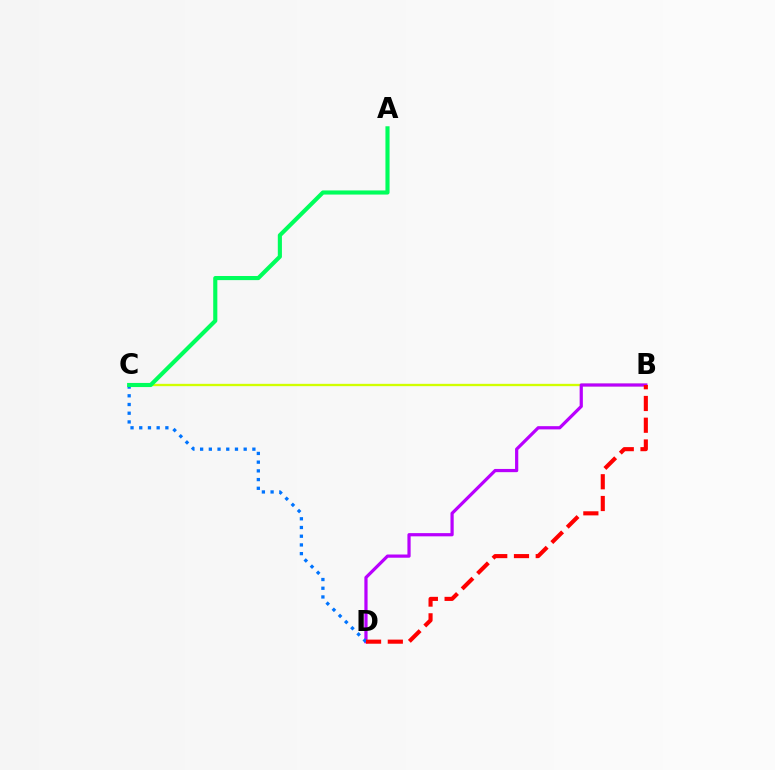{('B', 'C'): [{'color': '#d1ff00', 'line_style': 'solid', 'thickness': 1.68}], ('B', 'D'): [{'color': '#b900ff', 'line_style': 'solid', 'thickness': 2.32}, {'color': '#ff0000', 'line_style': 'dashed', 'thickness': 2.95}], ('C', 'D'): [{'color': '#0074ff', 'line_style': 'dotted', 'thickness': 2.37}], ('A', 'C'): [{'color': '#00ff5c', 'line_style': 'solid', 'thickness': 2.97}]}